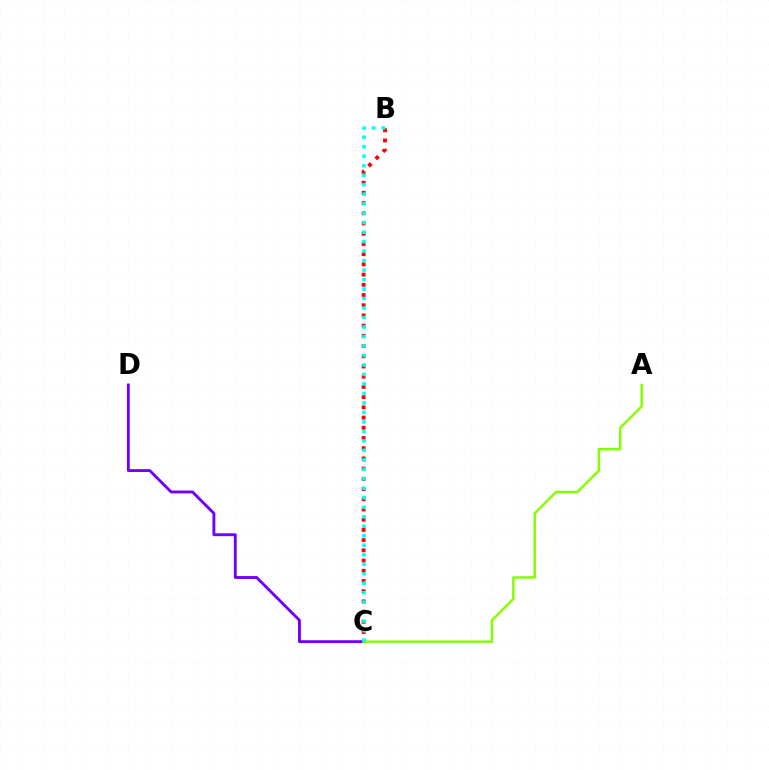{('C', 'D'): [{'color': '#7200ff', 'line_style': 'solid', 'thickness': 2.07}], ('A', 'C'): [{'color': '#84ff00', 'line_style': 'solid', 'thickness': 1.78}], ('B', 'C'): [{'color': '#ff0000', 'line_style': 'dotted', 'thickness': 2.77}, {'color': '#00fff6', 'line_style': 'dotted', 'thickness': 2.58}]}